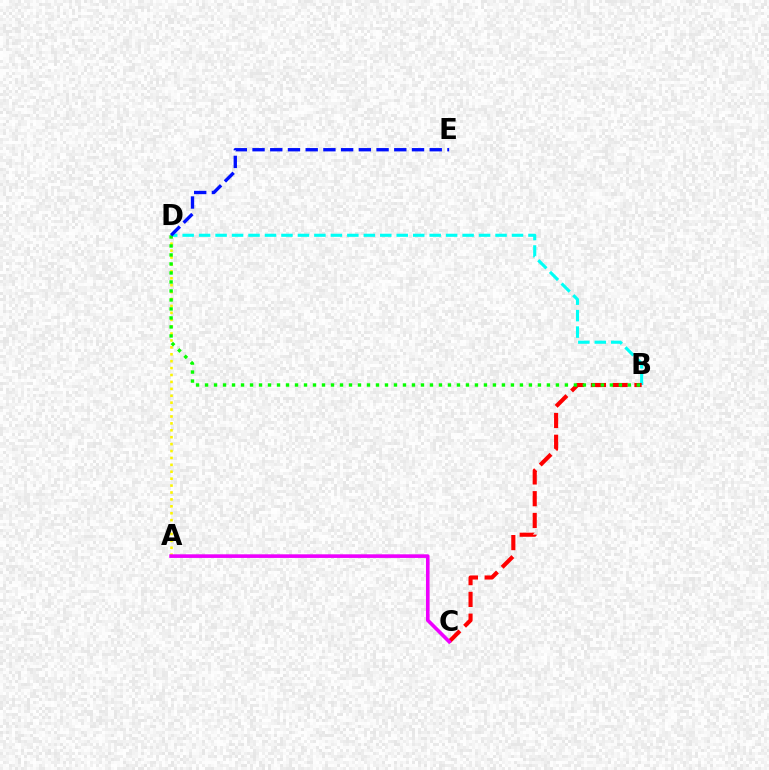{('B', 'D'): [{'color': '#00fff6', 'line_style': 'dashed', 'thickness': 2.24}, {'color': '#08ff00', 'line_style': 'dotted', 'thickness': 2.44}], ('A', 'D'): [{'color': '#fcf500', 'line_style': 'dotted', 'thickness': 1.88}], ('B', 'C'): [{'color': '#ff0000', 'line_style': 'dashed', 'thickness': 2.96}], ('A', 'C'): [{'color': '#ee00ff', 'line_style': 'solid', 'thickness': 2.61}], ('D', 'E'): [{'color': '#0010ff', 'line_style': 'dashed', 'thickness': 2.41}]}